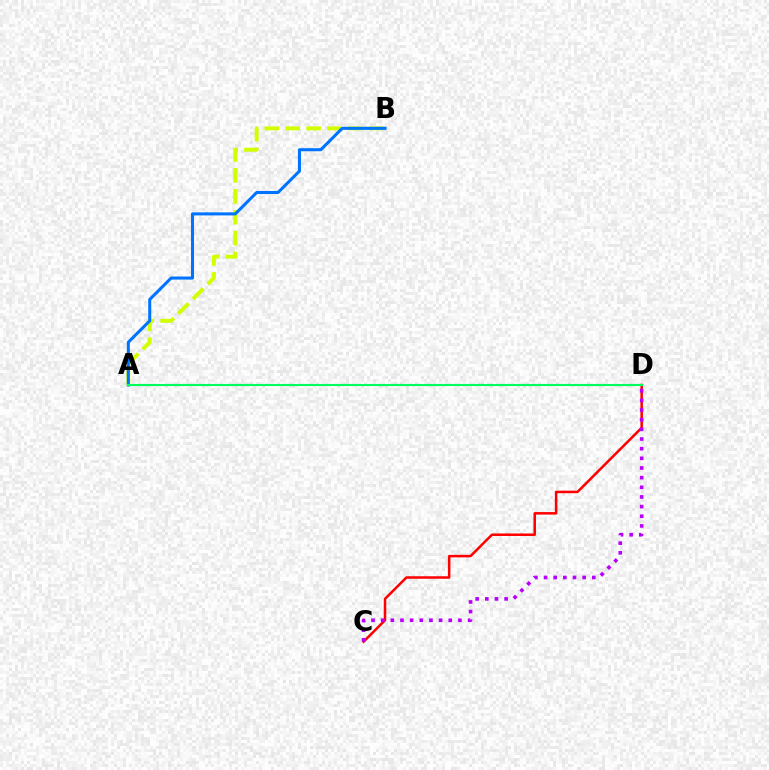{('C', 'D'): [{'color': '#ff0000', 'line_style': 'solid', 'thickness': 1.81}, {'color': '#b900ff', 'line_style': 'dotted', 'thickness': 2.62}], ('A', 'B'): [{'color': '#d1ff00', 'line_style': 'dashed', 'thickness': 2.84}, {'color': '#0074ff', 'line_style': 'solid', 'thickness': 2.2}], ('A', 'D'): [{'color': '#00ff5c', 'line_style': 'solid', 'thickness': 1.54}]}